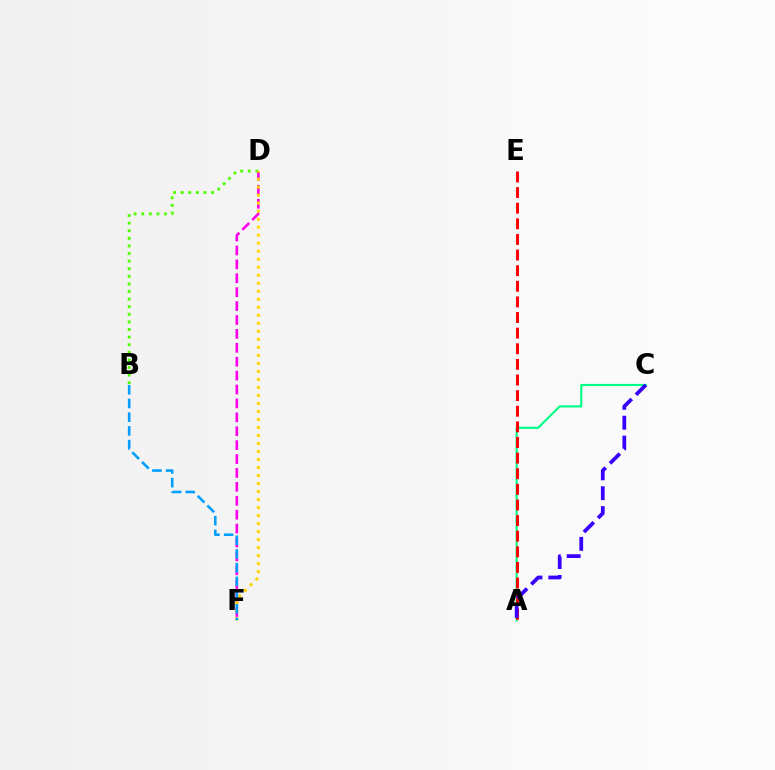{('A', 'C'): [{'color': '#00ff86', 'line_style': 'solid', 'thickness': 1.54}, {'color': '#3700ff', 'line_style': 'dashed', 'thickness': 2.7}], ('B', 'D'): [{'color': '#4fff00', 'line_style': 'dotted', 'thickness': 2.06}], ('D', 'F'): [{'color': '#ff00ed', 'line_style': 'dashed', 'thickness': 1.89}, {'color': '#ffd500', 'line_style': 'dotted', 'thickness': 2.18}], ('A', 'E'): [{'color': '#ff0000', 'line_style': 'dashed', 'thickness': 2.12}], ('B', 'F'): [{'color': '#009eff', 'line_style': 'dashed', 'thickness': 1.86}]}